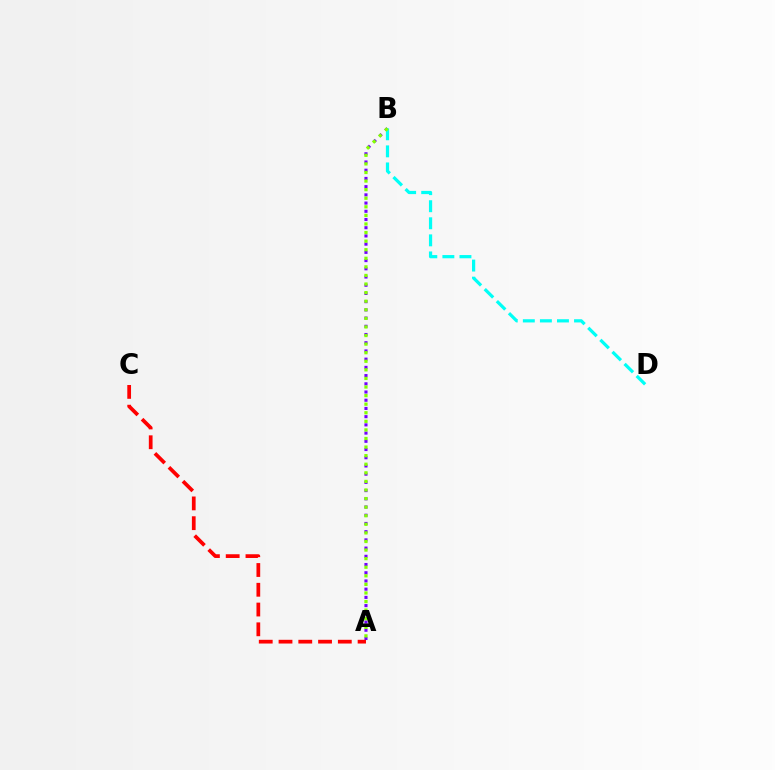{('A', 'B'): [{'color': '#7200ff', 'line_style': 'dotted', 'thickness': 2.23}, {'color': '#84ff00', 'line_style': 'dotted', 'thickness': 2.33}], ('B', 'D'): [{'color': '#00fff6', 'line_style': 'dashed', 'thickness': 2.32}], ('A', 'C'): [{'color': '#ff0000', 'line_style': 'dashed', 'thickness': 2.69}]}